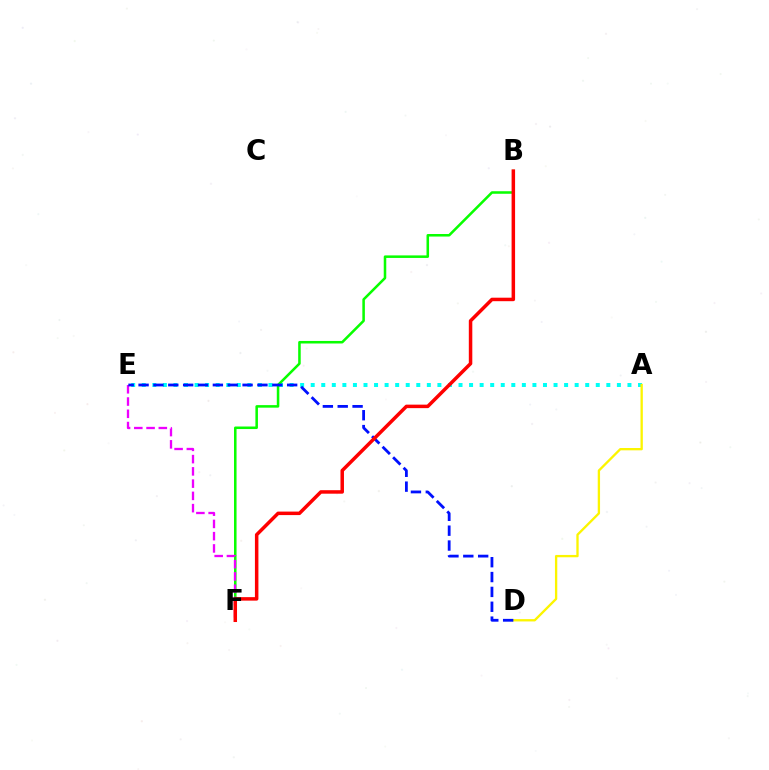{('A', 'E'): [{'color': '#00fff6', 'line_style': 'dotted', 'thickness': 2.87}], ('B', 'F'): [{'color': '#08ff00', 'line_style': 'solid', 'thickness': 1.83}, {'color': '#ff0000', 'line_style': 'solid', 'thickness': 2.52}], ('A', 'D'): [{'color': '#fcf500', 'line_style': 'solid', 'thickness': 1.67}], ('E', 'F'): [{'color': '#ee00ff', 'line_style': 'dashed', 'thickness': 1.67}], ('D', 'E'): [{'color': '#0010ff', 'line_style': 'dashed', 'thickness': 2.02}]}